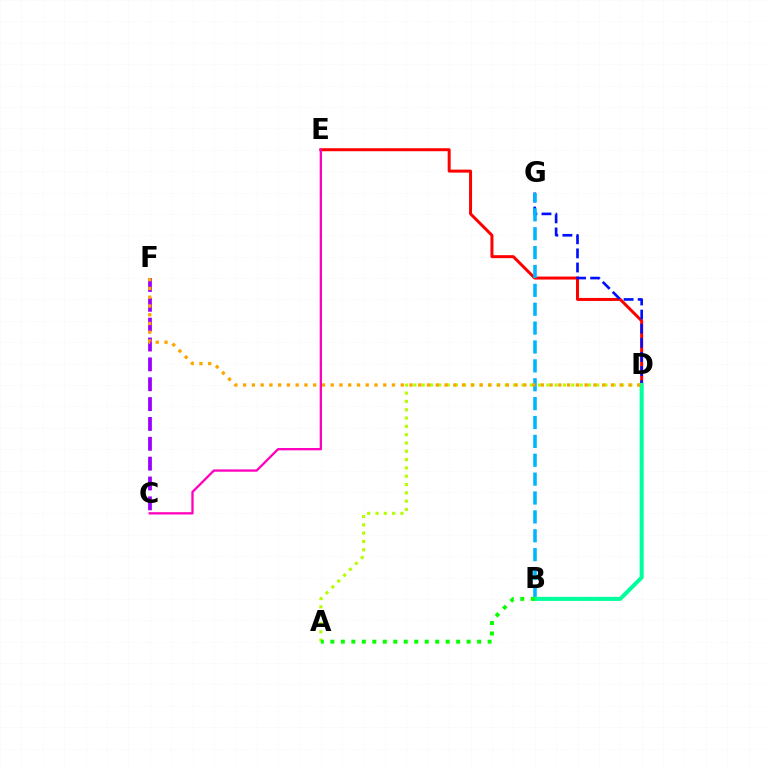{('C', 'F'): [{'color': '#9b00ff', 'line_style': 'dashed', 'thickness': 2.7}], ('D', 'E'): [{'color': '#ff0000', 'line_style': 'solid', 'thickness': 2.15}], ('D', 'G'): [{'color': '#0010ff', 'line_style': 'dashed', 'thickness': 1.92}], ('B', 'G'): [{'color': '#00b5ff', 'line_style': 'dashed', 'thickness': 2.56}], ('A', 'D'): [{'color': '#b3ff00', 'line_style': 'dotted', 'thickness': 2.26}], ('B', 'D'): [{'color': '#00ff9d', 'line_style': 'solid', 'thickness': 2.91}], ('D', 'F'): [{'color': '#ffa500', 'line_style': 'dotted', 'thickness': 2.38}], ('A', 'B'): [{'color': '#08ff00', 'line_style': 'dotted', 'thickness': 2.85}], ('C', 'E'): [{'color': '#ff00bd', 'line_style': 'solid', 'thickness': 1.66}]}